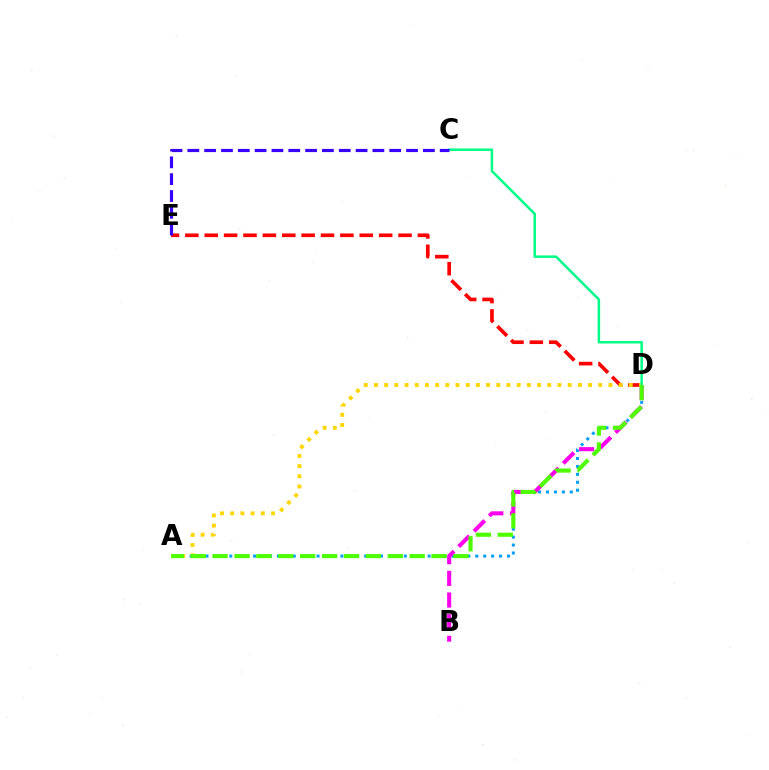{('D', 'E'): [{'color': '#ff0000', 'line_style': 'dashed', 'thickness': 2.63}], ('A', 'D'): [{'color': '#009eff', 'line_style': 'dotted', 'thickness': 2.16}, {'color': '#ffd500', 'line_style': 'dotted', 'thickness': 2.77}, {'color': '#4fff00', 'line_style': 'dashed', 'thickness': 2.97}], ('B', 'D'): [{'color': '#ff00ed', 'line_style': 'dashed', 'thickness': 2.94}], ('C', 'D'): [{'color': '#00ff86', 'line_style': 'solid', 'thickness': 1.8}], ('C', 'E'): [{'color': '#3700ff', 'line_style': 'dashed', 'thickness': 2.29}]}